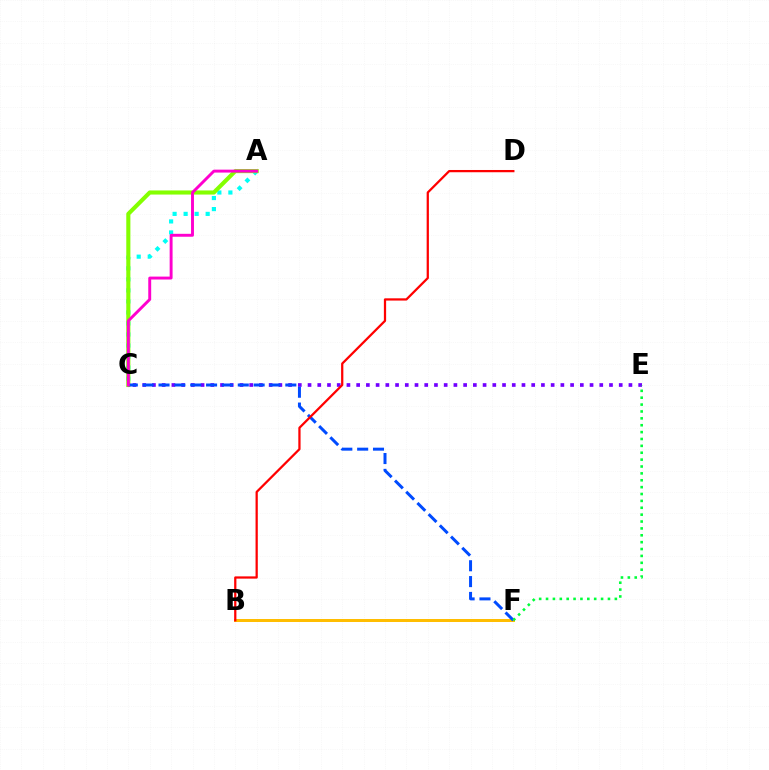{('A', 'C'): [{'color': '#00fff6', 'line_style': 'dotted', 'thickness': 3.0}, {'color': '#84ff00', 'line_style': 'solid', 'thickness': 2.96}, {'color': '#ff00cf', 'line_style': 'solid', 'thickness': 2.1}], ('C', 'E'): [{'color': '#7200ff', 'line_style': 'dotted', 'thickness': 2.64}], ('B', 'F'): [{'color': '#ffbd00', 'line_style': 'solid', 'thickness': 2.15}], ('C', 'F'): [{'color': '#004bff', 'line_style': 'dashed', 'thickness': 2.15}], ('B', 'D'): [{'color': '#ff0000', 'line_style': 'solid', 'thickness': 1.62}], ('E', 'F'): [{'color': '#00ff39', 'line_style': 'dotted', 'thickness': 1.87}]}